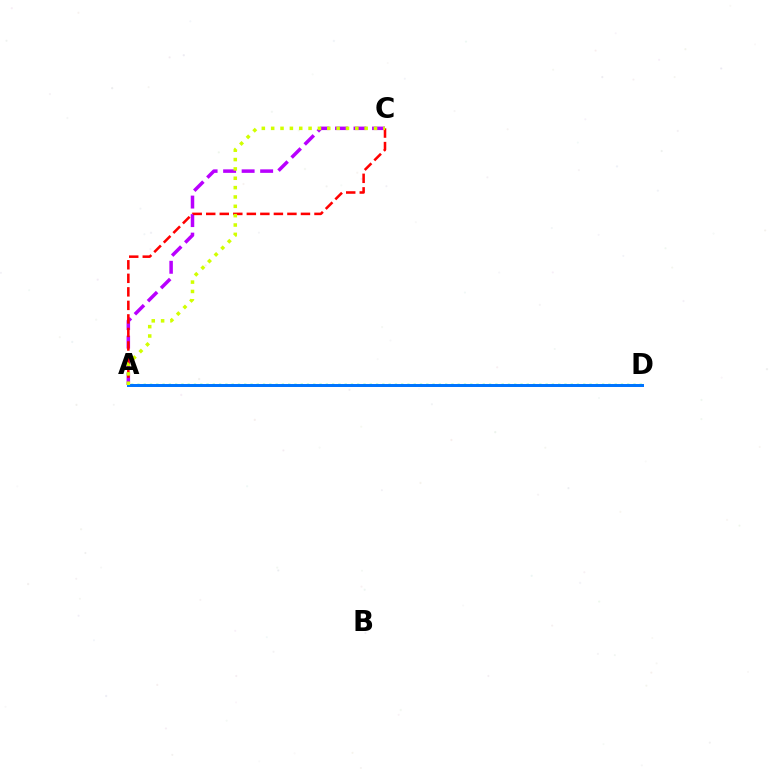{('A', 'D'): [{'color': '#00ff5c', 'line_style': 'dotted', 'thickness': 1.71}, {'color': '#0074ff', 'line_style': 'solid', 'thickness': 2.15}], ('A', 'C'): [{'color': '#b900ff', 'line_style': 'dashed', 'thickness': 2.52}, {'color': '#ff0000', 'line_style': 'dashed', 'thickness': 1.84}, {'color': '#d1ff00', 'line_style': 'dotted', 'thickness': 2.54}]}